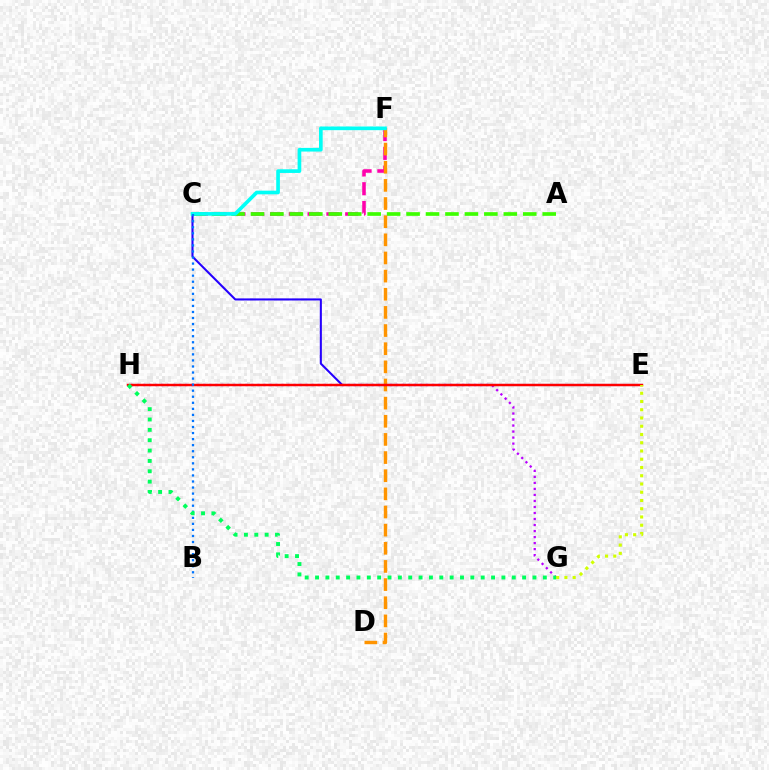{('C', 'F'): [{'color': '#ff00ac', 'line_style': 'dashed', 'thickness': 2.55}, {'color': '#00fff6', 'line_style': 'solid', 'thickness': 2.64}], ('A', 'C'): [{'color': '#3dff00', 'line_style': 'dashed', 'thickness': 2.64}], ('G', 'H'): [{'color': '#b900ff', 'line_style': 'dotted', 'thickness': 1.64}, {'color': '#00ff5c', 'line_style': 'dotted', 'thickness': 2.81}], ('D', 'F'): [{'color': '#ff9400', 'line_style': 'dashed', 'thickness': 2.47}], ('C', 'E'): [{'color': '#2500ff', 'line_style': 'solid', 'thickness': 1.5}], ('E', 'H'): [{'color': '#ff0000', 'line_style': 'solid', 'thickness': 1.75}], ('E', 'G'): [{'color': '#d1ff00', 'line_style': 'dotted', 'thickness': 2.24}], ('B', 'C'): [{'color': '#0074ff', 'line_style': 'dotted', 'thickness': 1.64}]}